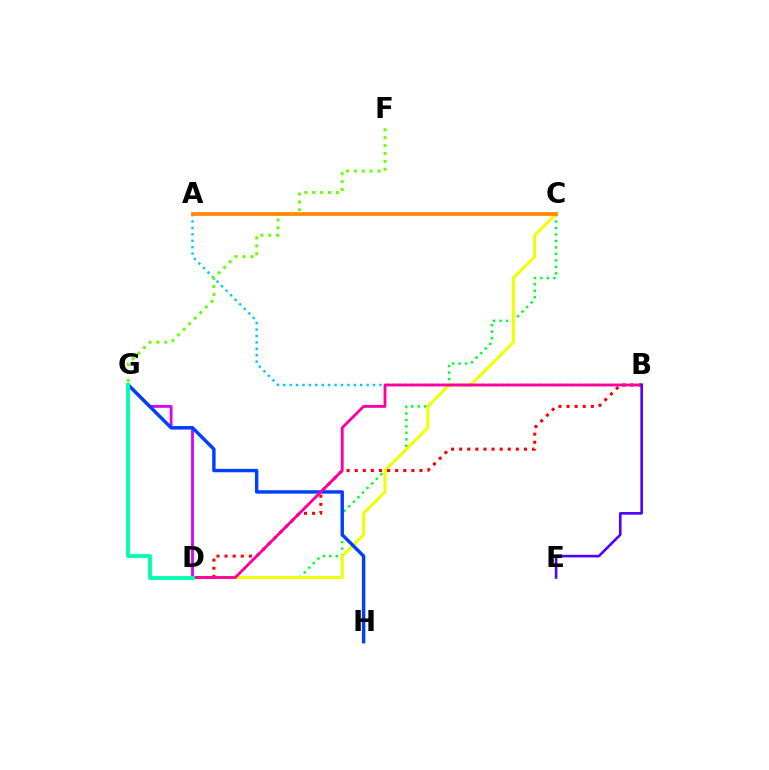{('C', 'D'): [{'color': '#00ff27', 'line_style': 'dotted', 'thickness': 1.76}, {'color': '#eeff00', 'line_style': 'solid', 'thickness': 2.18}], ('D', 'G'): [{'color': '#d600ff', 'line_style': 'solid', 'thickness': 2.02}, {'color': '#00ffaf', 'line_style': 'solid', 'thickness': 2.74}], ('A', 'B'): [{'color': '#00c7ff', 'line_style': 'dotted', 'thickness': 1.74}], ('B', 'D'): [{'color': '#ff0000', 'line_style': 'dotted', 'thickness': 2.2}, {'color': '#ff00a0', 'line_style': 'solid', 'thickness': 2.05}], ('G', 'H'): [{'color': '#003fff', 'line_style': 'solid', 'thickness': 2.47}], ('F', 'G'): [{'color': '#66ff00', 'line_style': 'dotted', 'thickness': 2.14}], ('A', 'C'): [{'color': '#ff8800', 'line_style': 'solid', 'thickness': 2.69}], ('B', 'E'): [{'color': '#4f00ff', 'line_style': 'solid', 'thickness': 1.87}]}